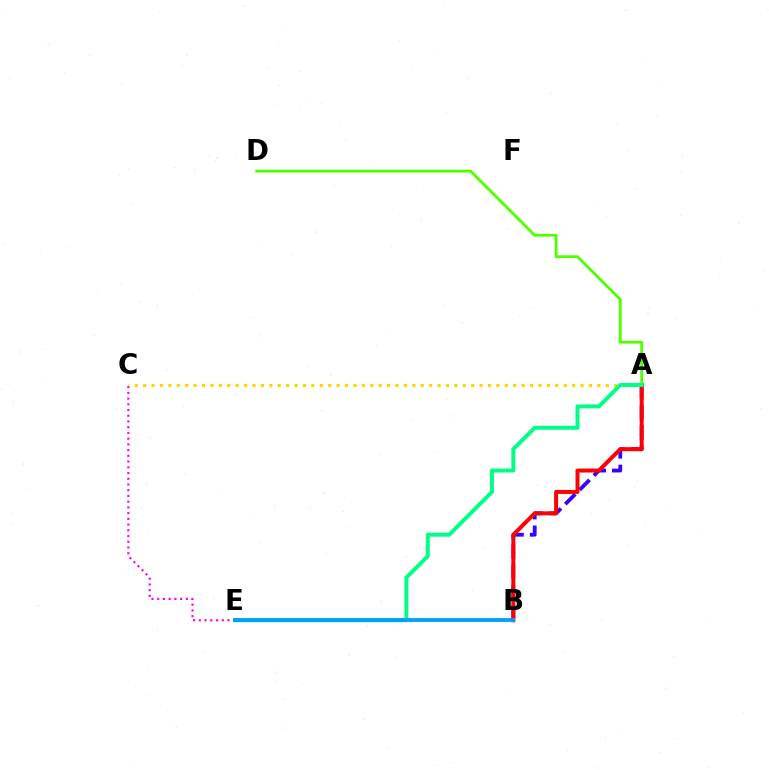{('A', 'C'): [{'color': '#ffd500', 'line_style': 'dotted', 'thickness': 2.29}], ('A', 'B'): [{'color': '#3700ff', 'line_style': 'dashed', 'thickness': 2.75}, {'color': '#ff0000', 'line_style': 'solid', 'thickness': 2.87}], ('A', 'D'): [{'color': '#4fff00', 'line_style': 'solid', 'thickness': 2.03}], ('A', 'E'): [{'color': '#00ff86', 'line_style': 'solid', 'thickness': 2.84}], ('C', 'E'): [{'color': '#ff00ed', 'line_style': 'dotted', 'thickness': 1.56}], ('B', 'E'): [{'color': '#009eff', 'line_style': 'solid', 'thickness': 2.75}]}